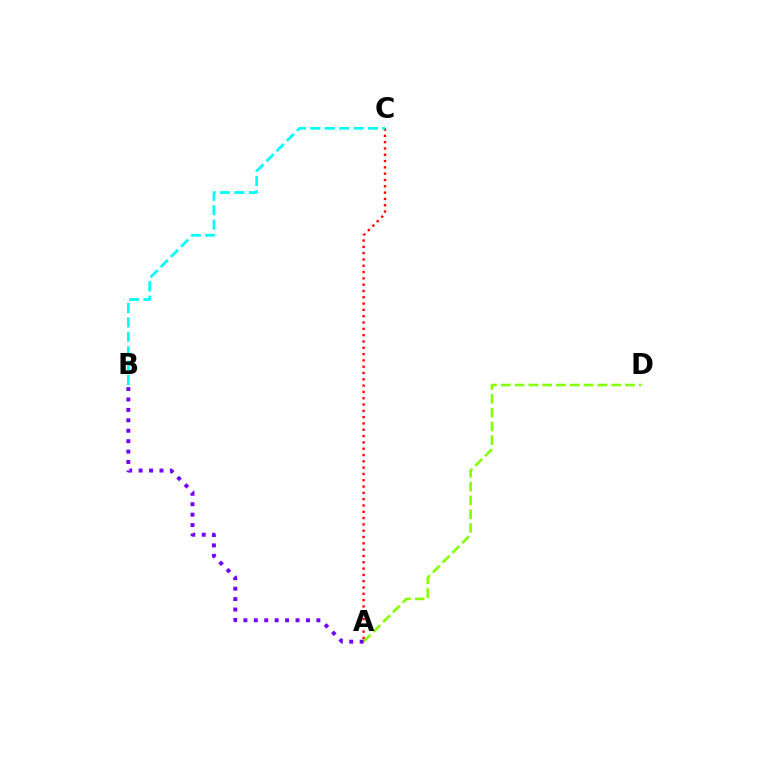{('A', 'D'): [{'color': '#84ff00', 'line_style': 'dashed', 'thickness': 1.88}], ('A', 'C'): [{'color': '#ff0000', 'line_style': 'dotted', 'thickness': 1.71}], ('A', 'B'): [{'color': '#7200ff', 'line_style': 'dotted', 'thickness': 2.83}], ('B', 'C'): [{'color': '#00fff6', 'line_style': 'dashed', 'thickness': 1.96}]}